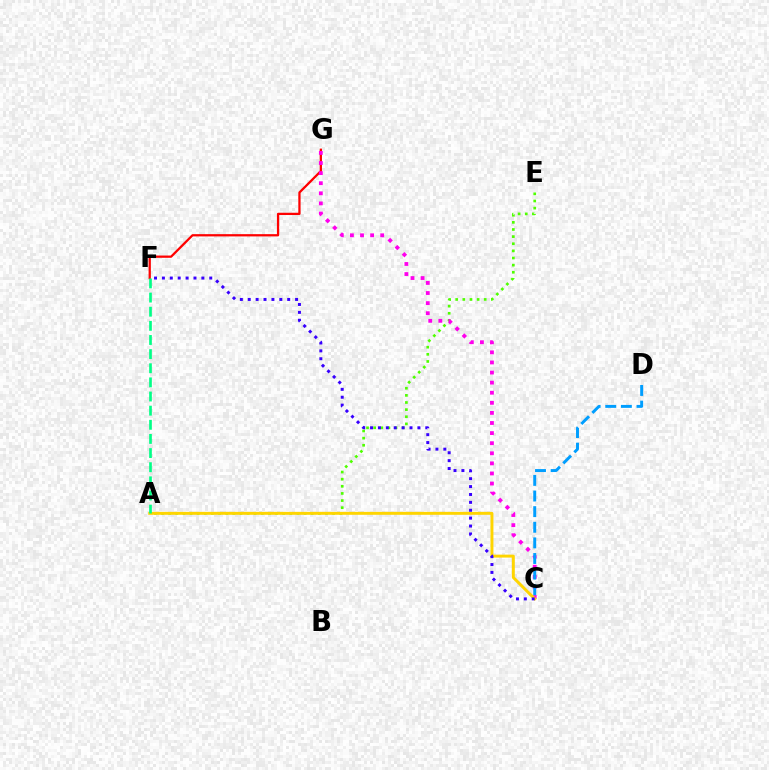{('A', 'E'): [{'color': '#4fff00', 'line_style': 'dotted', 'thickness': 1.94}], ('F', 'G'): [{'color': '#ff0000', 'line_style': 'solid', 'thickness': 1.63}], ('C', 'G'): [{'color': '#ff00ed', 'line_style': 'dotted', 'thickness': 2.74}], ('A', 'C'): [{'color': '#ffd500', 'line_style': 'solid', 'thickness': 2.12}], ('C', 'D'): [{'color': '#009eff', 'line_style': 'dashed', 'thickness': 2.12}], ('C', 'F'): [{'color': '#3700ff', 'line_style': 'dotted', 'thickness': 2.14}], ('A', 'F'): [{'color': '#00ff86', 'line_style': 'dashed', 'thickness': 1.92}]}